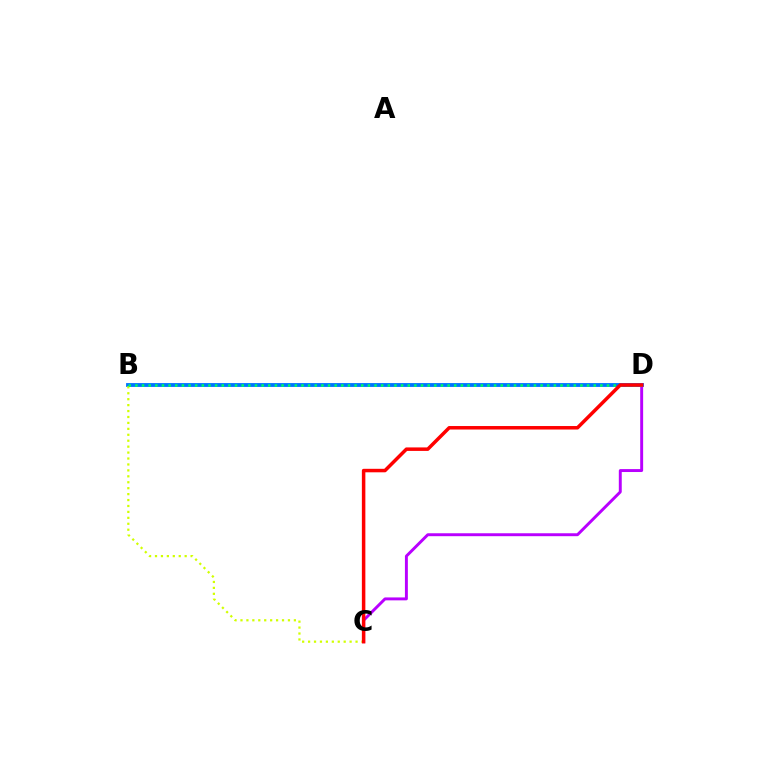{('B', 'D'): [{'color': '#0074ff', 'line_style': 'solid', 'thickness': 2.76}, {'color': '#00ff5c', 'line_style': 'dotted', 'thickness': 1.8}], ('B', 'C'): [{'color': '#d1ff00', 'line_style': 'dotted', 'thickness': 1.61}], ('C', 'D'): [{'color': '#b900ff', 'line_style': 'solid', 'thickness': 2.11}, {'color': '#ff0000', 'line_style': 'solid', 'thickness': 2.52}]}